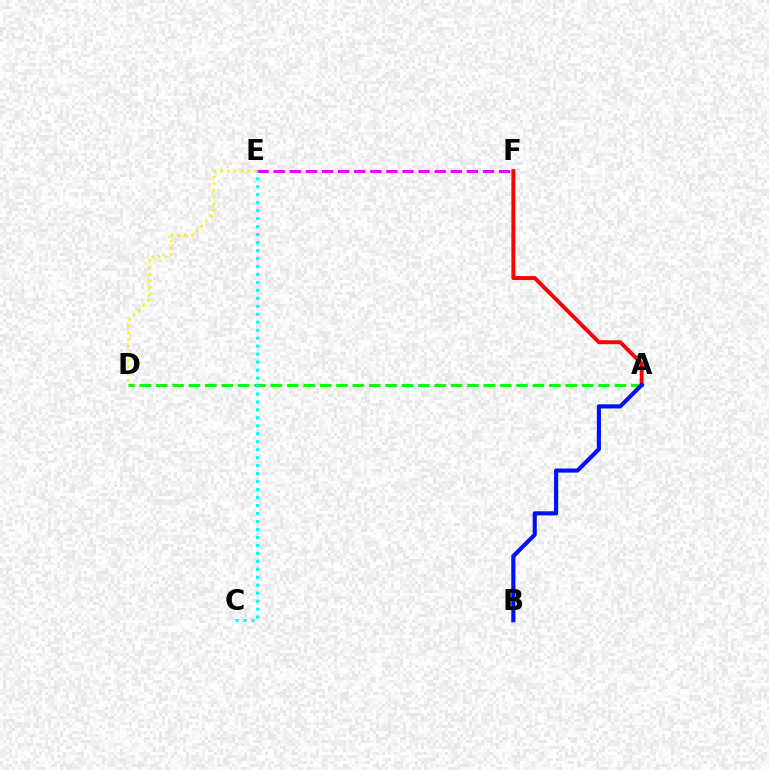{('A', 'D'): [{'color': '#08ff00', 'line_style': 'dashed', 'thickness': 2.23}], ('A', 'F'): [{'color': '#ff0000', 'line_style': 'solid', 'thickness': 2.81}], ('E', 'F'): [{'color': '#ee00ff', 'line_style': 'dashed', 'thickness': 2.19}], ('A', 'B'): [{'color': '#0010ff', 'line_style': 'solid', 'thickness': 2.96}], ('D', 'E'): [{'color': '#fcf500', 'line_style': 'dotted', 'thickness': 1.84}], ('C', 'E'): [{'color': '#00fff6', 'line_style': 'dotted', 'thickness': 2.17}]}